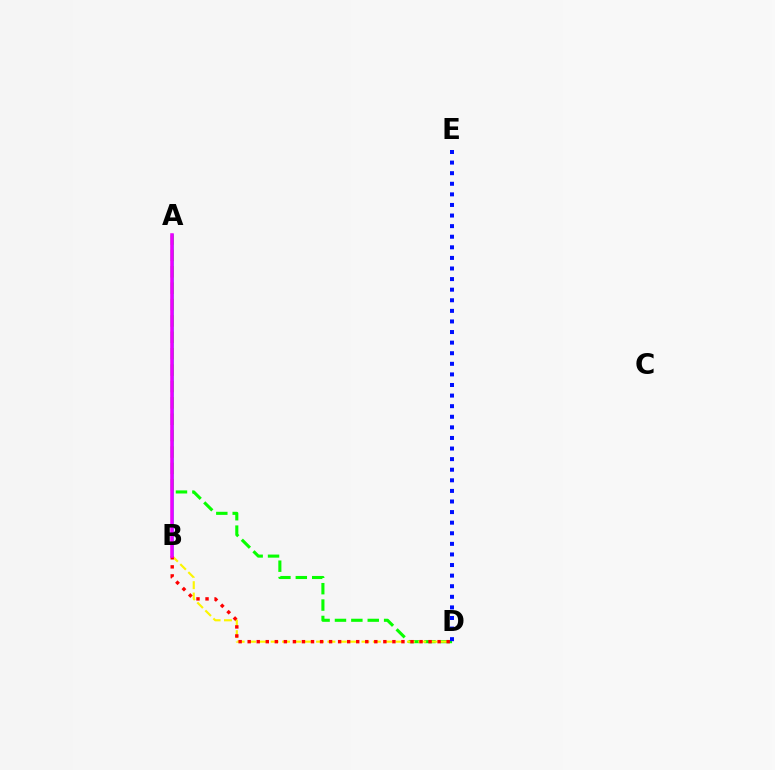{('A', 'B'): [{'color': '#00fff6', 'line_style': 'solid', 'thickness': 2.16}, {'color': '#ee00ff', 'line_style': 'solid', 'thickness': 2.56}], ('A', 'D'): [{'color': '#08ff00', 'line_style': 'dashed', 'thickness': 2.23}], ('B', 'D'): [{'color': '#fcf500', 'line_style': 'dashed', 'thickness': 1.54}, {'color': '#ff0000', 'line_style': 'dotted', 'thickness': 2.46}], ('D', 'E'): [{'color': '#0010ff', 'line_style': 'dotted', 'thickness': 2.88}]}